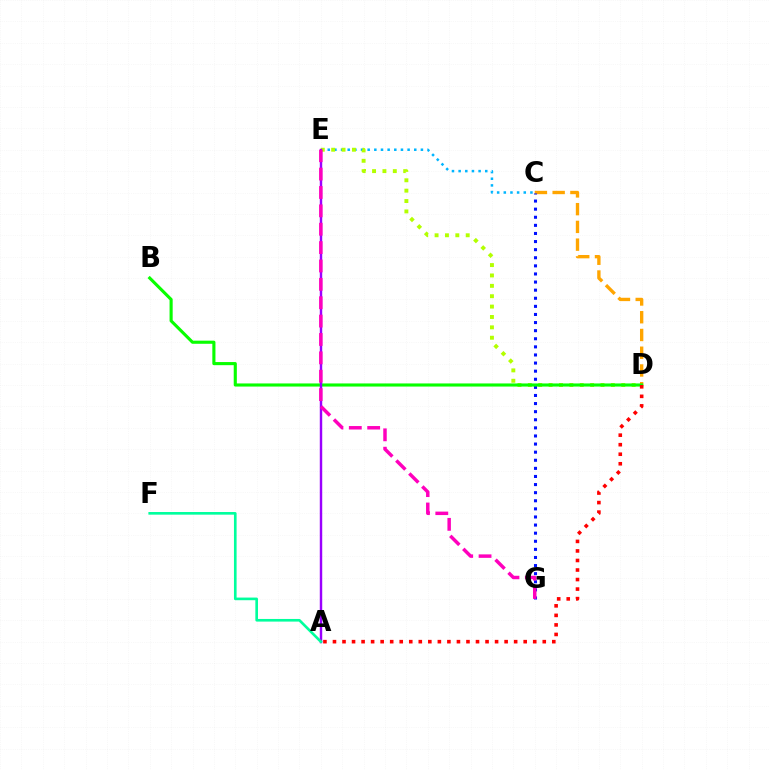{('C', 'D'): [{'color': '#ffa500', 'line_style': 'dashed', 'thickness': 2.41}], ('C', 'E'): [{'color': '#00b5ff', 'line_style': 'dotted', 'thickness': 1.81}], ('D', 'E'): [{'color': '#b3ff00', 'line_style': 'dotted', 'thickness': 2.82}], ('C', 'G'): [{'color': '#0010ff', 'line_style': 'dotted', 'thickness': 2.2}], ('B', 'D'): [{'color': '#08ff00', 'line_style': 'solid', 'thickness': 2.24}], ('A', 'E'): [{'color': '#9b00ff', 'line_style': 'solid', 'thickness': 1.75}], ('E', 'G'): [{'color': '#ff00bd', 'line_style': 'dashed', 'thickness': 2.5}], ('A', 'D'): [{'color': '#ff0000', 'line_style': 'dotted', 'thickness': 2.59}], ('A', 'F'): [{'color': '#00ff9d', 'line_style': 'solid', 'thickness': 1.9}]}